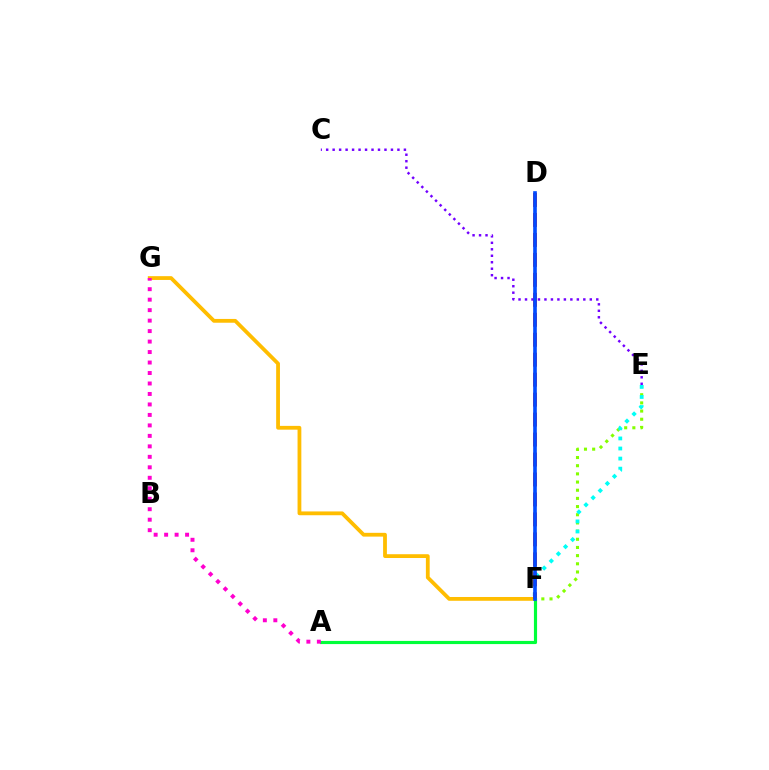{('E', 'F'): [{'color': '#84ff00', 'line_style': 'dotted', 'thickness': 2.22}, {'color': '#00fff6', 'line_style': 'dotted', 'thickness': 2.74}], ('F', 'G'): [{'color': '#ffbd00', 'line_style': 'solid', 'thickness': 2.73}], ('D', 'F'): [{'color': '#ff0000', 'line_style': 'dashed', 'thickness': 2.71}, {'color': '#004bff', 'line_style': 'solid', 'thickness': 2.62}], ('C', 'E'): [{'color': '#7200ff', 'line_style': 'dotted', 'thickness': 1.76}], ('A', 'F'): [{'color': '#00ff39', 'line_style': 'solid', 'thickness': 2.27}], ('A', 'G'): [{'color': '#ff00cf', 'line_style': 'dotted', 'thickness': 2.85}]}